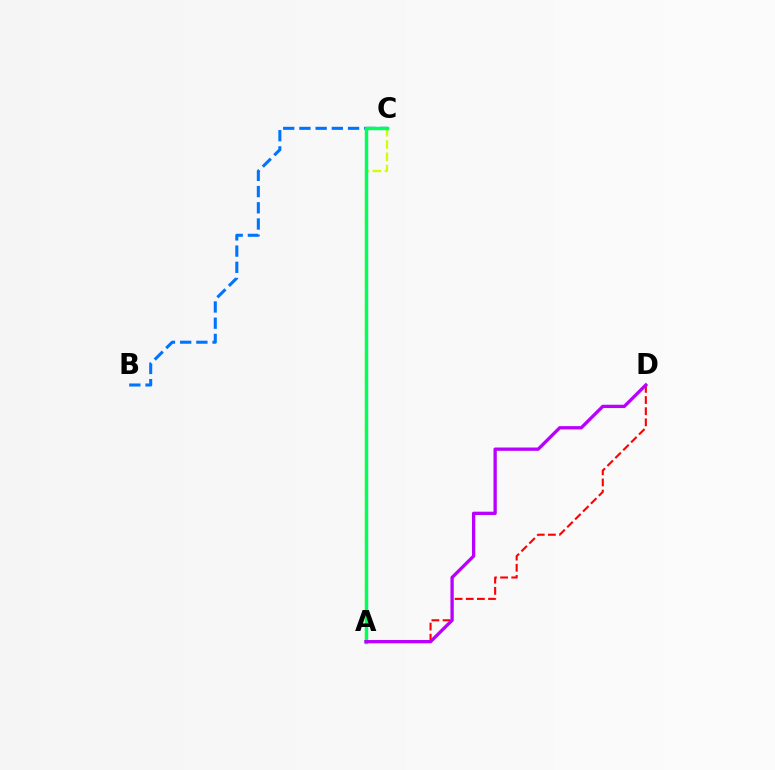{('A', 'C'): [{'color': '#d1ff00', 'line_style': 'dashed', 'thickness': 1.66}, {'color': '#00ff5c', 'line_style': 'solid', 'thickness': 2.48}], ('A', 'D'): [{'color': '#ff0000', 'line_style': 'dashed', 'thickness': 1.51}, {'color': '#b900ff', 'line_style': 'solid', 'thickness': 2.38}], ('B', 'C'): [{'color': '#0074ff', 'line_style': 'dashed', 'thickness': 2.2}]}